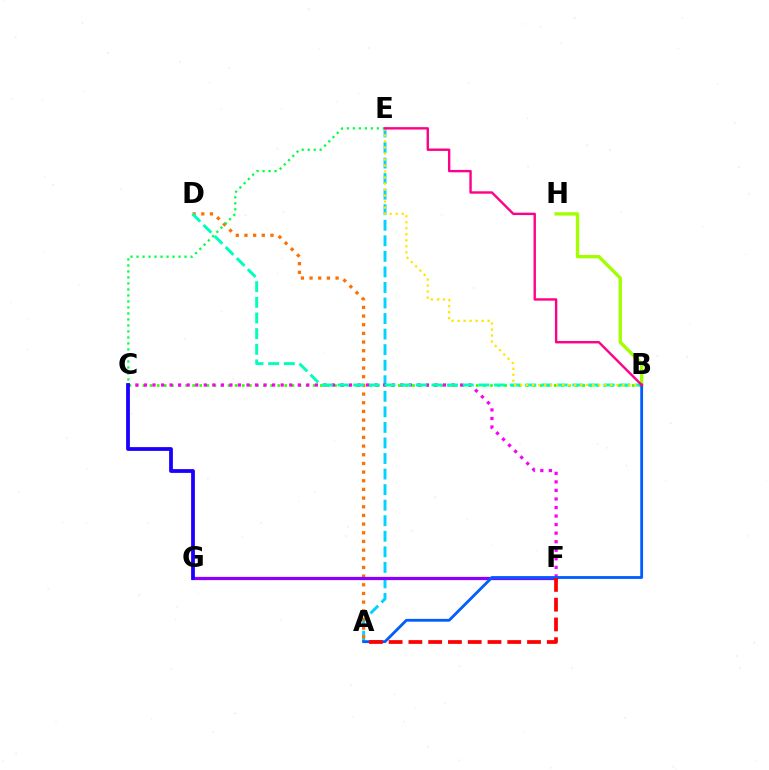{('B', 'C'): [{'color': '#31ff00', 'line_style': 'dotted', 'thickness': 1.93}], ('A', 'E'): [{'color': '#00d3ff', 'line_style': 'dashed', 'thickness': 2.11}], ('A', 'D'): [{'color': '#ff7000', 'line_style': 'dotted', 'thickness': 2.36}], ('F', 'G'): [{'color': '#8a00ff', 'line_style': 'solid', 'thickness': 2.34}], ('C', 'F'): [{'color': '#fa00f9', 'line_style': 'dotted', 'thickness': 2.32}], ('B', 'D'): [{'color': '#00ffbb', 'line_style': 'dashed', 'thickness': 2.13}], ('B', 'H'): [{'color': '#a2ff00', 'line_style': 'solid', 'thickness': 2.41}], ('C', 'E'): [{'color': '#00ff45', 'line_style': 'dotted', 'thickness': 1.63}], ('B', 'E'): [{'color': '#ffe600', 'line_style': 'dotted', 'thickness': 1.63}, {'color': '#ff0088', 'line_style': 'solid', 'thickness': 1.73}], ('A', 'B'): [{'color': '#005dff', 'line_style': 'solid', 'thickness': 2.03}], ('A', 'F'): [{'color': '#ff0000', 'line_style': 'dashed', 'thickness': 2.69}], ('C', 'G'): [{'color': '#1900ff', 'line_style': 'solid', 'thickness': 2.71}]}